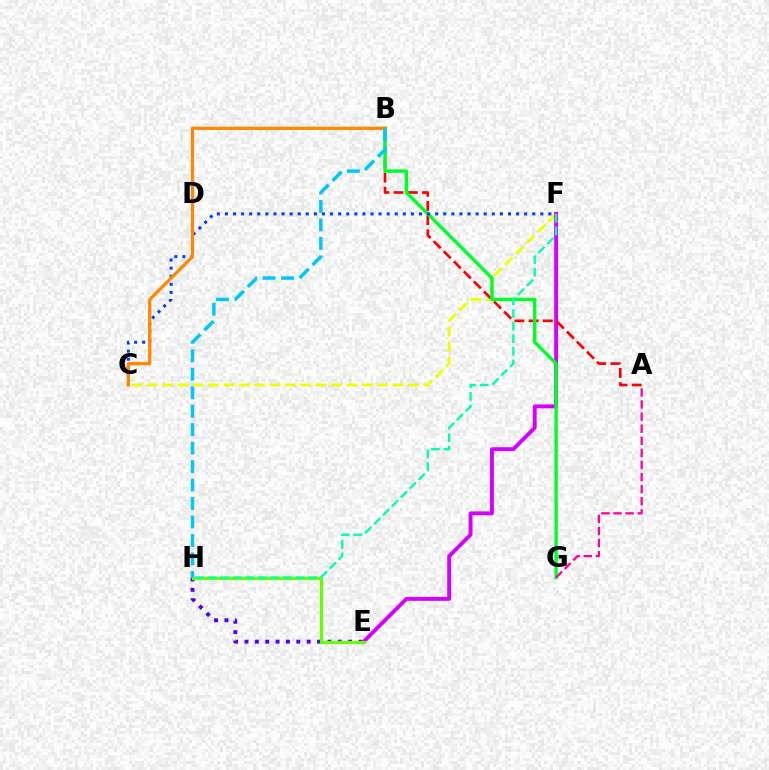{('E', 'H'): [{'color': '#4f00ff', 'line_style': 'dotted', 'thickness': 2.82}, {'color': '#66ff00', 'line_style': 'solid', 'thickness': 2.29}], ('C', 'F'): [{'color': '#eeff00', 'line_style': 'dashed', 'thickness': 2.09}, {'color': '#003fff', 'line_style': 'dotted', 'thickness': 2.2}], ('E', 'F'): [{'color': '#d600ff', 'line_style': 'solid', 'thickness': 2.81}], ('A', 'B'): [{'color': '#ff0000', 'line_style': 'dashed', 'thickness': 1.93}], ('B', 'G'): [{'color': '#00ff27', 'line_style': 'solid', 'thickness': 2.45}], ('A', 'G'): [{'color': '#ff00a0', 'line_style': 'dashed', 'thickness': 1.64}], ('B', 'C'): [{'color': '#ff8800', 'line_style': 'solid', 'thickness': 2.34}], ('B', 'H'): [{'color': '#00c7ff', 'line_style': 'dashed', 'thickness': 2.51}], ('F', 'H'): [{'color': '#00ffaf', 'line_style': 'dashed', 'thickness': 1.71}]}